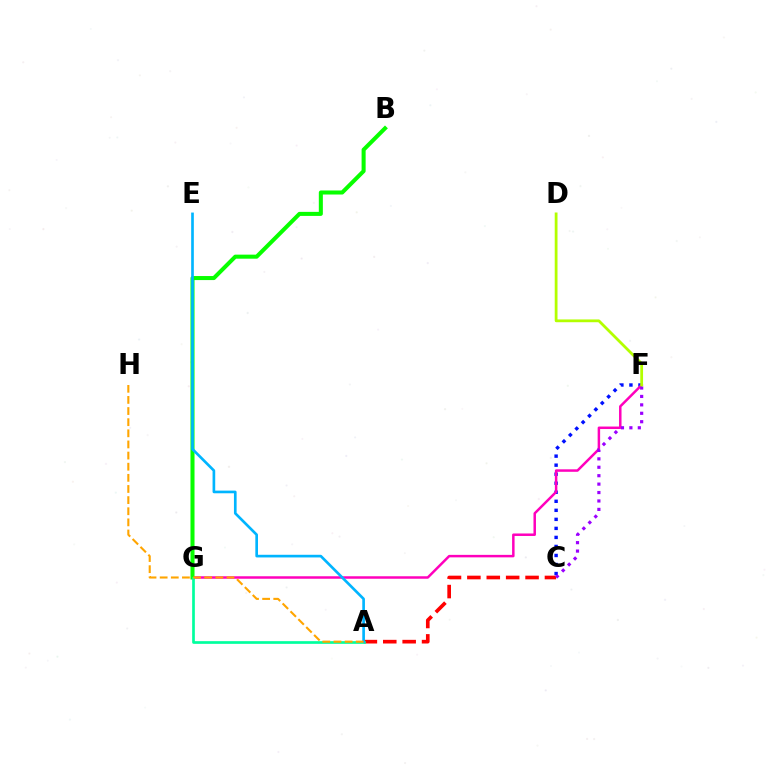{('C', 'F'): [{'color': '#0010ff', 'line_style': 'dotted', 'thickness': 2.45}, {'color': '#9b00ff', 'line_style': 'dotted', 'thickness': 2.29}], ('A', 'C'): [{'color': '#ff0000', 'line_style': 'dashed', 'thickness': 2.63}], ('F', 'G'): [{'color': '#ff00bd', 'line_style': 'solid', 'thickness': 1.79}], ('B', 'G'): [{'color': '#08ff00', 'line_style': 'solid', 'thickness': 2.91}], ('A', 'G'): [{'color': '#00ff9d', 'line_style': 'solid', 'thickness': 1.93}], ('A', 'E'): [{'color': '#00b5ff', 'line_style': 'solid', 'thickness': 1.92}], ('A', 'H'): [{'color': '#ffa500', 'line_style': 'dashed', 'thickness': 1.51}], ('D', 'F'): [{'color': '#b3ff00', 'line_style': 'solid', 'thickness': 2.0}]}